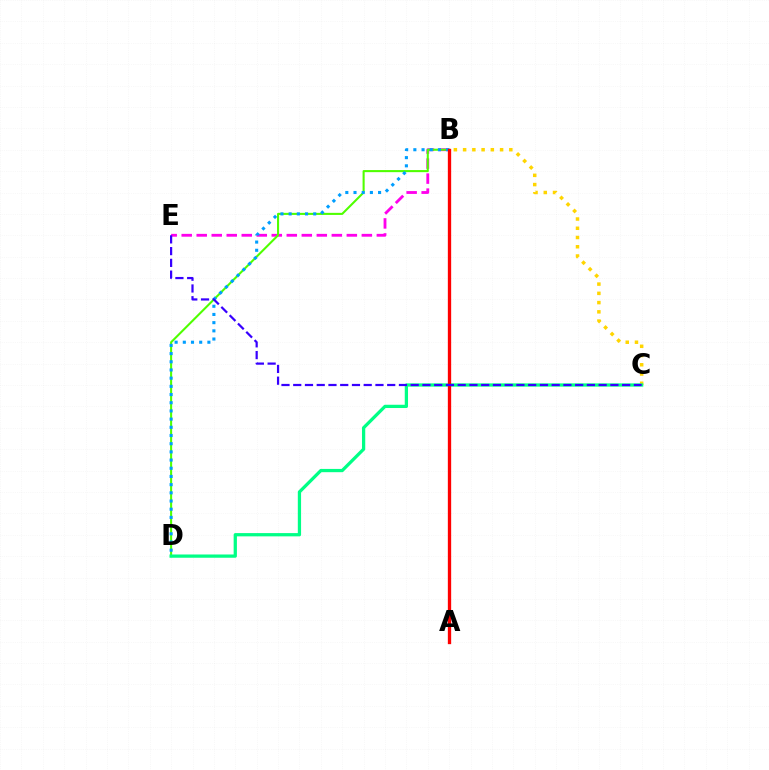{('B', 'E'): [{'color': '#ff00ed', 'line_style': 'dashed', 'thickness': 2.04}], ('B', 'D'): [{'color': '#4fff00', 'line_style': 'solid', 'thickness': 1.5}, {'color': '#009eff', 'line_style': 'dotted', 'thickness': 2.23}], ('B', 'C'): [{'color': '#ffd500', 'line_style': 'dotted', 'thickness': 2.51}], ('C', 'D'): [{'color': '#00ff86', 'line_style': 'solid', 'thickness': 2.35}], ('A', 'B'): [{'color': '#ff0000', 'line_style': 'solid', 'thickness': 2.39}], ('C', 'E'): [{'color': '#3700ff', 'line_style': 'dashed', 'thickness': 1.6}]}